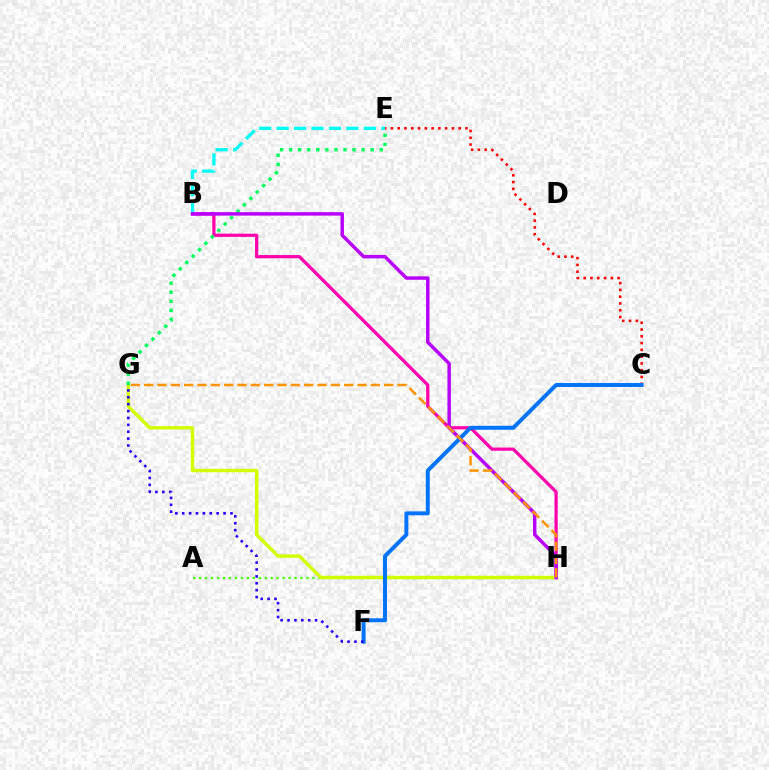{('B', 'H'): [{'color': '#ff00ac', 'line_style': 'solid', 'thickness': 2.32}, {'color': '#b900ff', 'line_style': 'solid', 'thickness': 2.48}], ('B', 'E'): [{'color': '#00fff6', 'line_style': 'dashed', 'thickness': 2.37}], ('A', 'H'): [{'color': '#3dff00', 'line_style': 'dotted', 'thickness': 1.62}], ('G', 'H'): [{'color': '#d1ff00', 'line_style': 'solid', 'thickness': 2.47}, {'color': '#ff9400', 'line_style': 'dashed', 'thickness': 1.81}], ('E', 'G'): [{'color': '#00ff5c', 'line_style': 'dotted', 'thickness': 2.46}], ('C', 'E'): [{'color': '#ff0000', 'line_style': 'dotted', 'thickness': 1.84}], ('C', 'F'): [{'color': '#0074ff', 'line_style': 'solid', 'thickness': 2.85}], ('F', 'G'): [{'color': '#2500ff', 'line_style': 'dotted', 'thickness': 1.87}]}